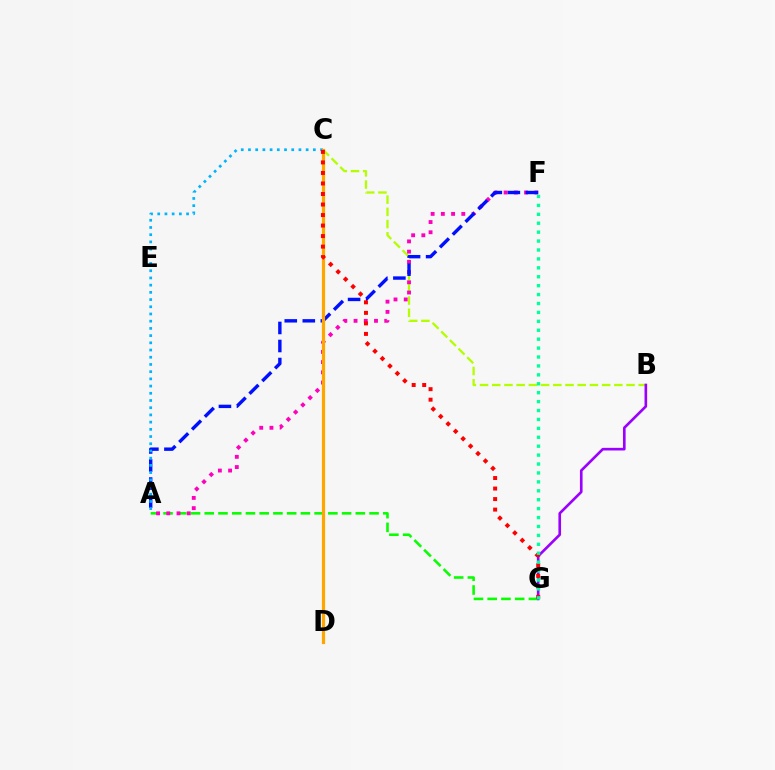{('B', 'C'): [{'color': '#b3ff00', 'line_style': 'dashed', 'thickness': 1.66}], ('A', 'G'): [{'color': '#08ff00', 'line_style': 'dashed', 'thickness': 1.87}], ('A', 'F'): [{'color': '#ff00bd', 'line_style': 'dotted', 'thickness': 2.78}, {'color': '#0010ff', 'line_style': 'dashed', 'thickness': 2.45}], ('A', 'C'): [{'color': '#00b5ff', 'line_style': 'dotted', 'thickness': 1.96}], ('C', 'D'): [{'color': '#ffa500', 'line_style': 'solid', 'thickness': 2.31}], ('B', 'G'): [{'color': '#9b00ff', 'line_style': 'solid', 'thickness': 1.9}], ('C', 'G'): [{'color': '#ff0000', 'line_style': 'dotted', 'thickness': 2.86}], ('F', 'G'): [{'color': '#00ff9d', 'line_style': 'dotted', 'thickness': 2.42}]}